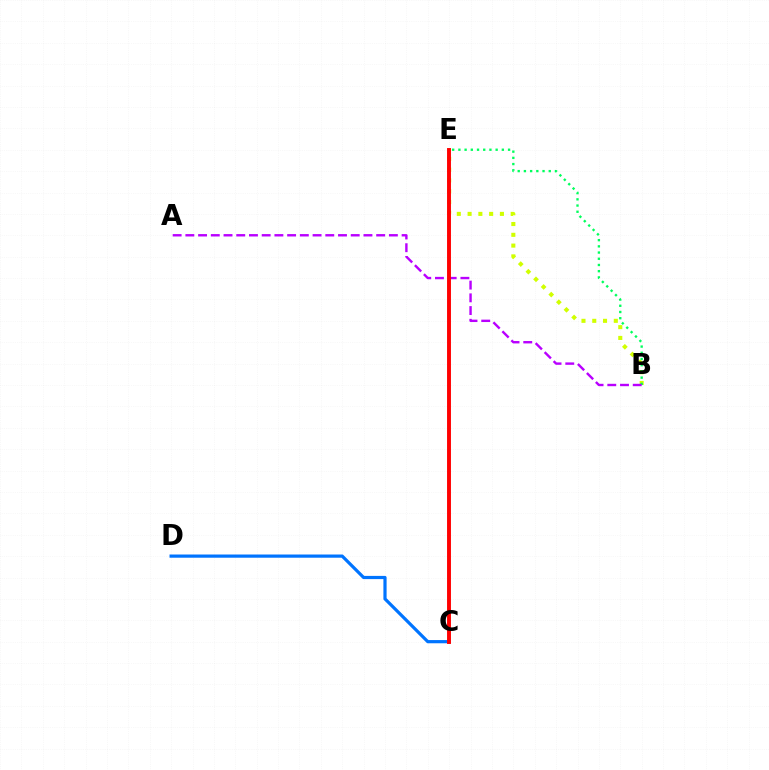{('B', 'E'): [{'color': '#d1ff00', 'line_style': 'dotted', 'thickness': 2.93}, {'color': '#00ff5c', 'line_style': 'dotted', 'thickness': 1.69}], ('C', 'D'): [{'color': '#0074ff', 'line_style': 'solid', 'thickness': 2.31}], ('A', 'B'): [{'color': '#b900ff', 'line_style': 'dashed', 'thickness': 1.73}], ('C', 'E'): [{'color': '#ff0000', 'line_style': 'solid', 'thickness': 2.81}]}